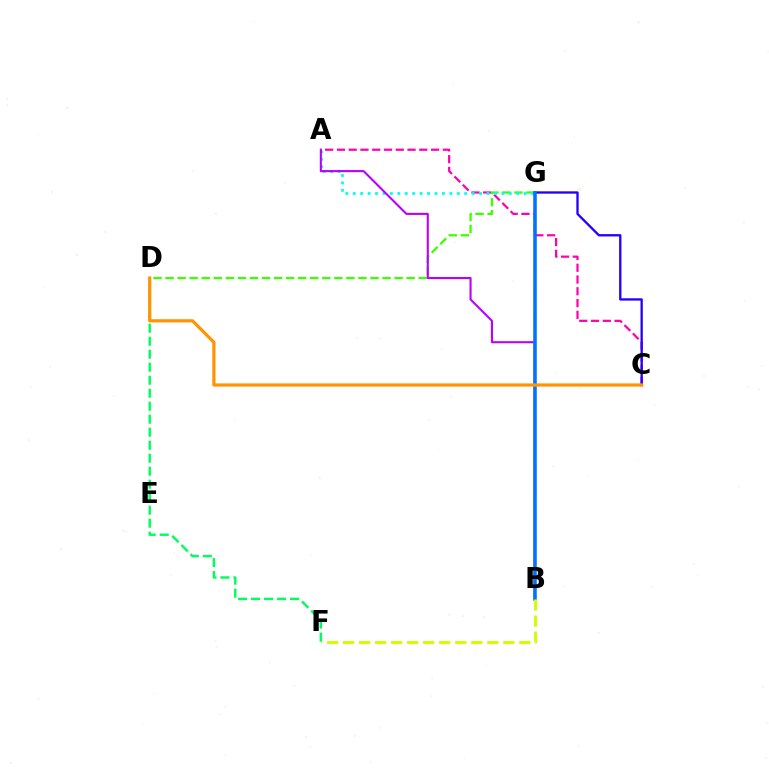{('D', 'F'): [{'color': '#00ff5c', 'line_style': 'dashed', 'thickness': 1.77}], ('A', 'C'): [{'color': '#ff00ac', 'line_style': 'dashed', 'thickness': 1.6}], ('D', 'G'): [{'color': '#3dff00', 'line_style': 'dashed', 'thickness': 1.64}], ('A', 'G'): [{'color': '#00fff6', 'line_style': 'dotted', 'thickness': 2.02}], ('C', 'G'): [{'color': '#2500ff', 'line_style': 'solid', 'thickness': 1.67}], ('B', 'G'): [{'color': '#ff0000', 'line_style': 'dashed', 'thickness': 1.6}, {'color': '#0074ff', 'line_style': 'solid', 'thickness': 2.54}], ('A', 'B'): [{'color': '#b900ff', 'line_style': 'solid', 'thickness': 1.51}], ('B', 'F'): [{'color': '#d1ff00', 'line_style': 'dashed', 'thickness': 2.18}], ('C', 'D'): [{'color': '#ff9400', 'line_style': 'solid', 'thickness': 2.31}]}